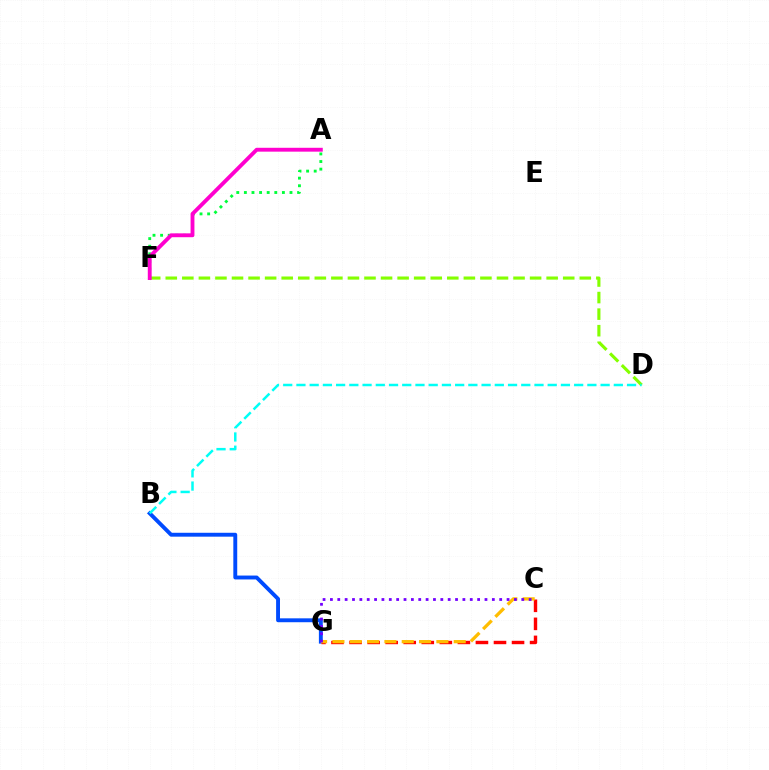{('B', 'G'): [{'color': '#004bff', 'line_style': 'solid', 'thickness': 2.8}], ('A', 'F'): [{'color': '#00ff39', 'line_style': 'dotted', 'thickness': 2.07}, {'color': '#ff00cf', 'line_style': 'solid', 'thickness': 2.78}], ('C', 'G'): [{'color': '#ff0000', 'line_style': 'dashed', 'thickness': 2.45}, {'color': '#ffbd00', 'line_style': 'dashed', 'thickness': 2.35}, {'color': '#7200ff', 'line_style': 'dotted', 'thickness': 2.0}], ('D', 'F'): [{'color': '#84ff00', 'line_style': 'dashed', 'thickness': 2.25}], ('B', 'D'): [{'color': '#00fff6', 'line_style': 'dashed', 'thickness': 1.8}]}